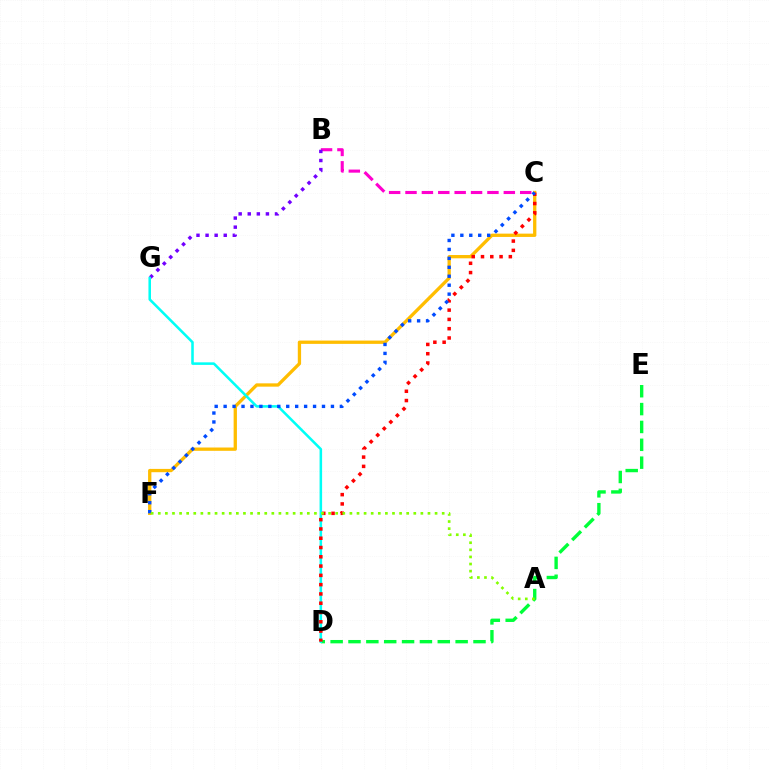{('C', 'F'): [{'color': '#ffbd00', 'line_style': 'solid', 'thickness': 2.38}, {'color': '#004bff', 'line_style': 'dotted', 'thickness': 2.43}], ('B', 'C'): [{'color': '#ff00cf', 'line_style': 'dashed', 'thickness': 2.23}], ('B', 'G'): [{'color': '#7200ff', 'line_style': 'dotted', 'thickness': 2.47}], ('D', 'E'): [{'color': '#00ff39', 'line_style': 'dashed', 'thickness': 2.43}], ('D', 'G'): [{'color': '#00fff6', 'line_style': 'solid', 'thickness': 1.84}], ('C', 'D'): [{'color': '#ff0000', 'line_style': 'dotted', 'thickness': 2.52}], ('A', 'F'): [{'color': '#84ff00', 'line_style': 'dotted', 'thickness': 1.93}]}